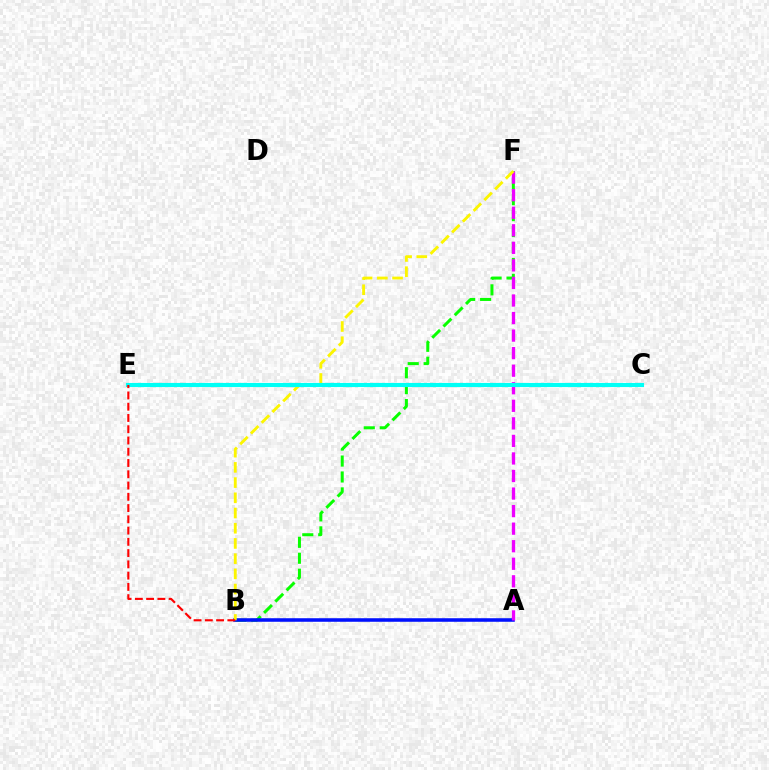{('B', 'F'): [{'color': '#08ff00', 'line_style': 'dashed', 'thickness': 2.16}, {'color': '#fcf500', 'line_style': 'dashed', 'thickness': 2.07}], ('A', 'B'): [{'color': '#0010ff', 'line_style': 'solid', 'thickness': 2.56}], ('A', 'F'): [{'color': '#ee00ff', 'line_style': 'dashed', 'thickness': 2.38}], ('C', 'E'): [{'color': '#00fff6', 'line_style': 'solid', 'thickness': 2.97}], ('B', 'E'): [{'color': '#ff0000', 'line_style': 'dashed', 'thickness': 1.53}]}